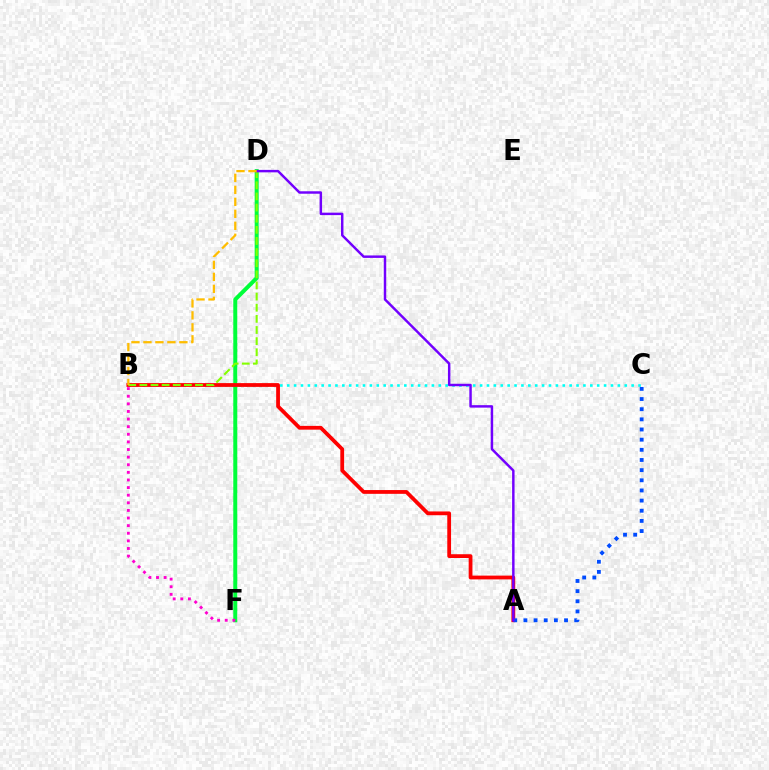{('B', 'C'): [{'color': '#00fff6', 'line_style': 'dotted', 'thickness': 1.87}], ('D', 'F'): [{'color': '#00ff39', 'line_style': 'solid', 'thickness': 2.88}], ('B', 'F'): [{'color': '#ff00cf', 'line_style': 'dotted', 'thickness': 2.07}], ('A', 'B'): [{'color': '#ff0000', 'line_style': 'solid', 'thickness': 2.72}], ('B', 'D'): [{'color': '#84ff00', 'line_style': 'dashed', 'thickness': 1.51}, {'color': '#ffbd00', 'line_style': 'dashed', 'thickness': 1.63}], ('A', 'C'): [{'color': '#004bff', 'line_style': 'dotted', 'thickness': 2.76}], ('A', 'D'): [{'color': '#7200ff', 'line_style': 'solid', 'thickness': 1.77}]}